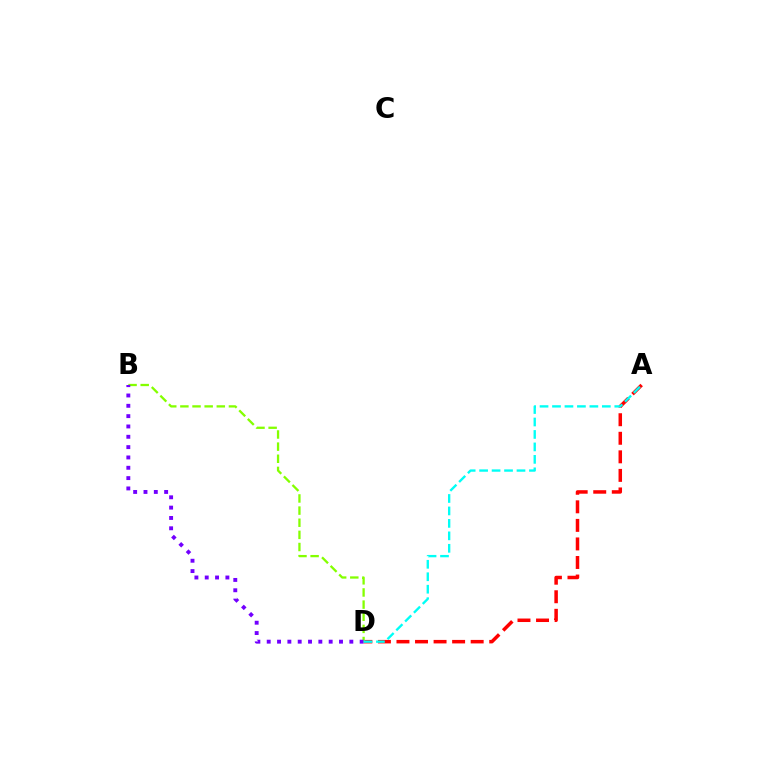{('A', 'D'): [{'color': '#ff0000', 'line_style': 'dashed', 'thickness': 2.52}, {'color': '#00fff6', 'line_style': 'dashed', 'thickness': 1.69}], ('B', 'D'): [{'color': '#84ff00', 'line_style': 'dashed', 'thickness': 1.65}, {'color': '#7200ff', 'line_style': 'dotted', 'thickness': 2.81}]}